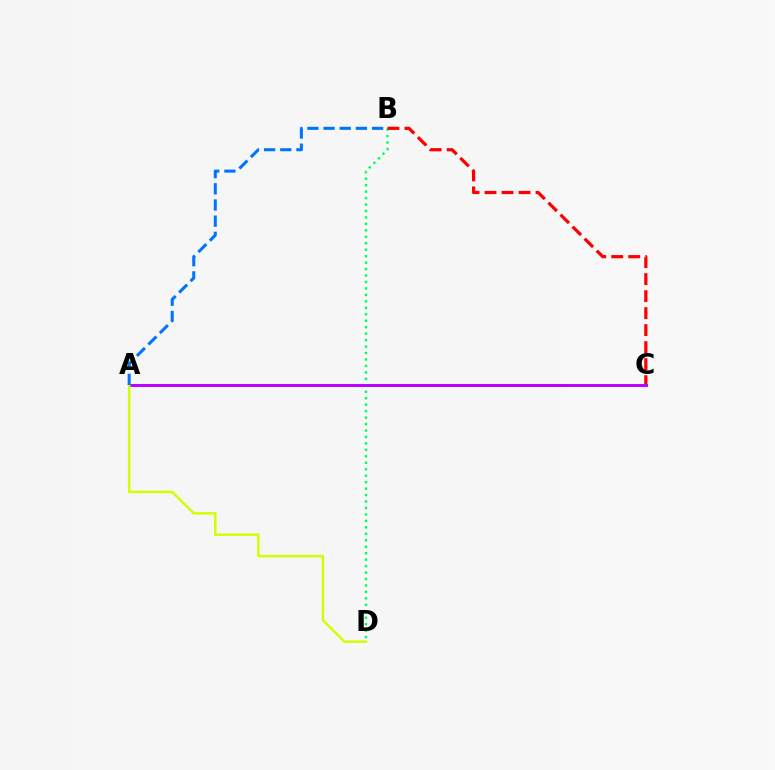{('B', 'D'): [{'color': '#00ff5c', 'line_style': 'dotted', 'thickness': 1.75}], ('B', 'C'): [{'color': '#ff0000', 'line_style': 'dashed', 'thickness': 2.31}], ('A', 'C'): [{'color': '#b900ff', 'line_style': 'solid', 'thickness': 2.11}], ('A', 'D'): [{'color': '#d1ff00', 'line_style': 'solid', 'thickness': 1.76}], ('A', 'B'): [{'color': '#0074ff', 'line_style': 'dashed', 'thickness': 2.2}]}